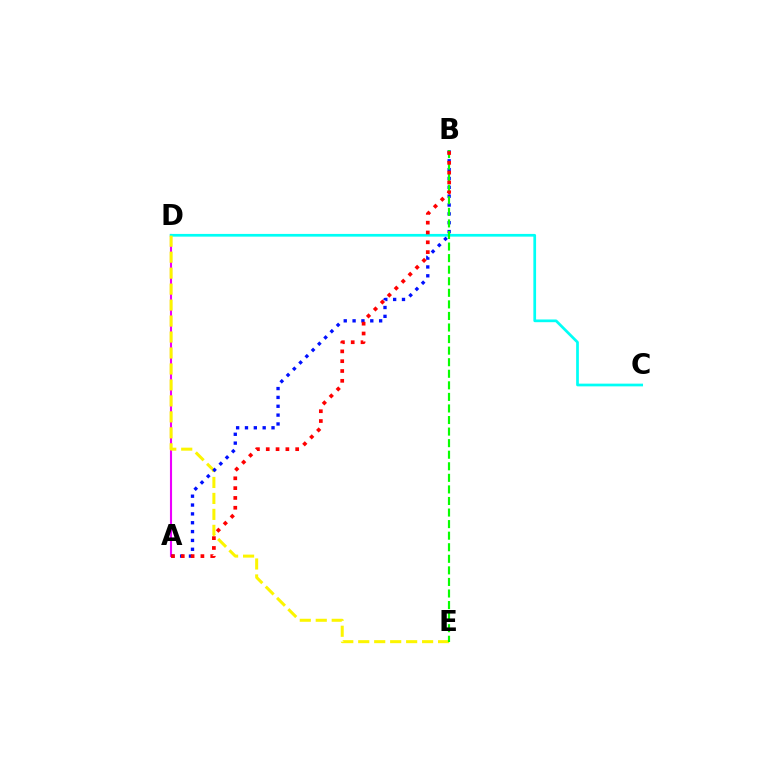{('A', 'D'): [{'color': '#ee00ff', 'line_style': 'solid', 'thickness': 1.53}], ('C', 'D'): [{'color': '#00fff6', 'line_style': 'solid', 'thickness': 1.96}], ('D', 'E'): [{'color': '#fcf500', 'line_style': 'dashed', 'thickness': 2.17}], ('A', 'B'): [{'color': '#0010ff', 'line_style': 'dotted', 'thickness': 2.4}, {'color': '#ff0000', 'line_style': 'dotted', 'thickness': 2.67}], ('B', 'E'): [{'color': '#08ff00', 'line_style': 'dashed', 'thickness': 1.57}]}